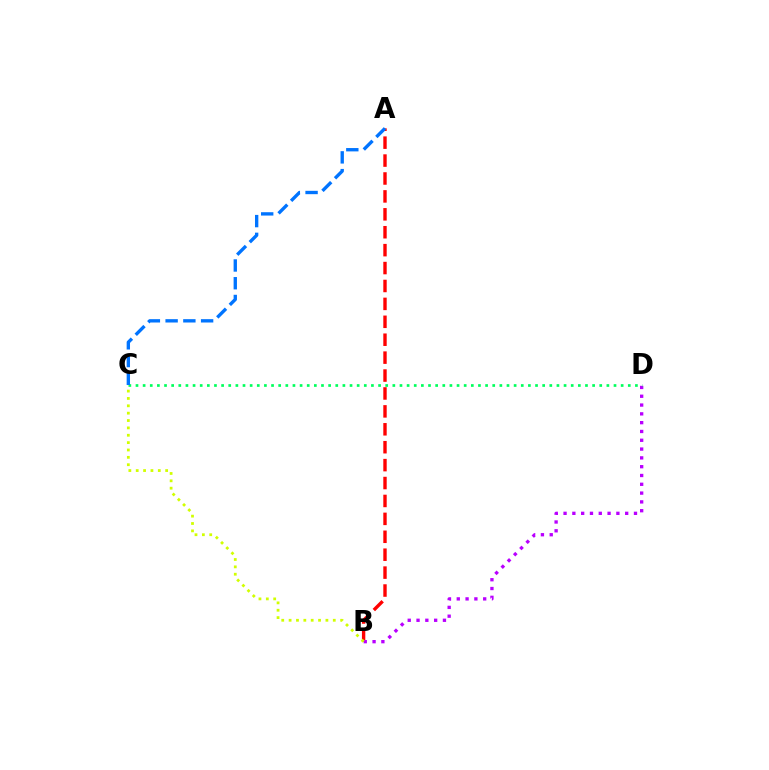{('A', 'B'): [{'color': '#ff0000', 'line_style': 'dashed', 'thickness': 2.43}], ('B', 'D'): [{'color': '#b900ff', 'line_style': 'dotted', 'thickness': 2.39}], ('C', 'D'): [{'color': '#00ff5c', 'line_style': 'dotted', 'thickness': 1.94}], ('A', 'C'): [{'color': '#0074ff', 'line_style': 'dashed', 'thickness': 2.41}], ('B', 'C'): [{'color': '#d1ff00', 'line_style': 'dotted', 'thickness': 2.0}]}